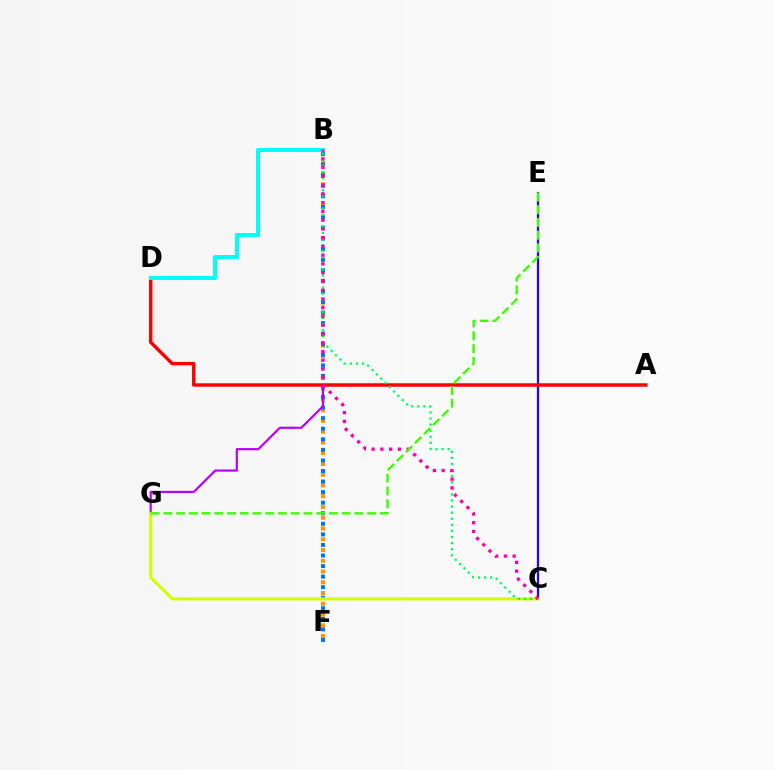{('B', 'F'): [{'color': '#ff9400', 'line_style': 'dotted', 'thickness': 2.92}, {'color': '#0074ff', 'line_style': 'dotted', 'thickness': 2.87}], ('C', 'E'): [{'color': '#2500ff', 'line_style': 'solid', 'thickness': 1.59}], ('A', 'G'): [{'color': '#b900ff', 'line_style': 'solid', 'thickness': 1.59}], ('A', 'D'): [{'color': '#ff0000', 'line_style': 'solid', 'thickness': 2.46}], ('C', 'G'): [{'color': '#d1ff00', 'line_style': 'solid', 'thickness': 2.25}], ('B', 'C'): [{'color': '#00ff5c', 'line_style': 'dotted', 'thickness': 1.65}, {'color': '#ff00ac', 'line_style': 'dotted', 'thickness': 2.38}], ('B', 'D'): [{'color': '#00fff6', 'line_style': 'solid', 'thickness': 2.88}], ('E', 'G'): [{'color': '#3dff00', 'line_style': 'dashed', 'thickness': 1.73}]}